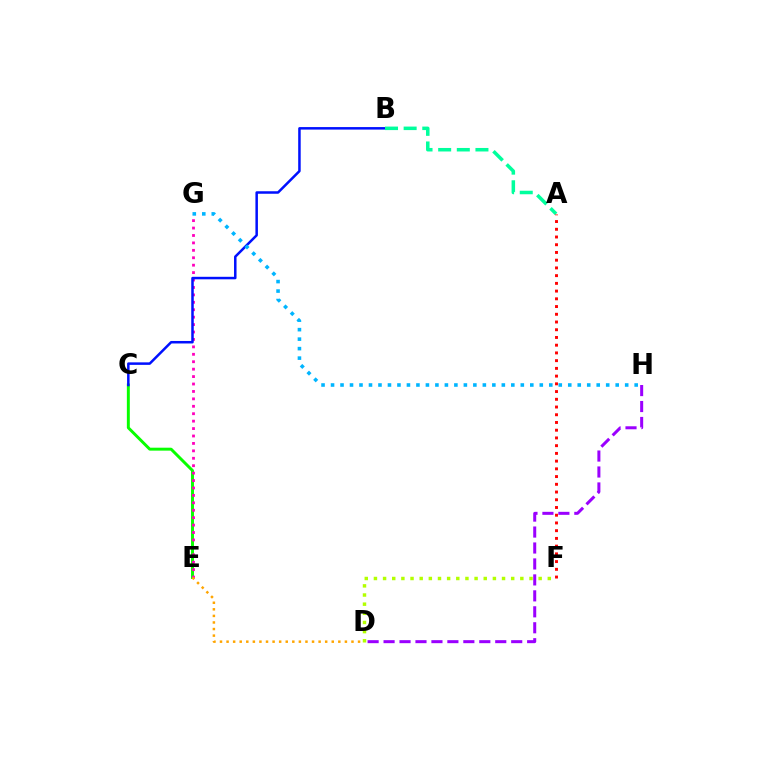{('C', 'E'): [{'color': '#08ff00', 'line_style': 'solid', 'thickness': 2.12}], ('E', 'G'): [{'color': '#ff00bd', 'line_style': 'dotted', 'thickness': 2.02}], ('B', 'C'): [{'color': '#0010ff', 'line_style': 'solid', 'thickness': 1.8}], ('D', 'F'): [{'color': '#b3ff00', 'line_style': 'dotted', 'thickness': 2.49}], ('A', 'B'): [{'color': '#00ff9d', 'line_style': 'dashed', 'thickness': 2.53}], ('G', 'H'): [{'color': '#00b5ff', 'line_style': 'dotted', 'thickness': 2.58}], ('A', 'F'): [{'color': '#ff0000', 'line_style': 'dotted', 'thickness': 2.1}], ('D', 'H'): [{'color': '#9b00ff', 'line_style': 'dashed', 'thickness': 2.17}], ('D', 'E'): [{'color': '#ffa500', 'line_style': 'dotted', 'thickness': 1.79}]}